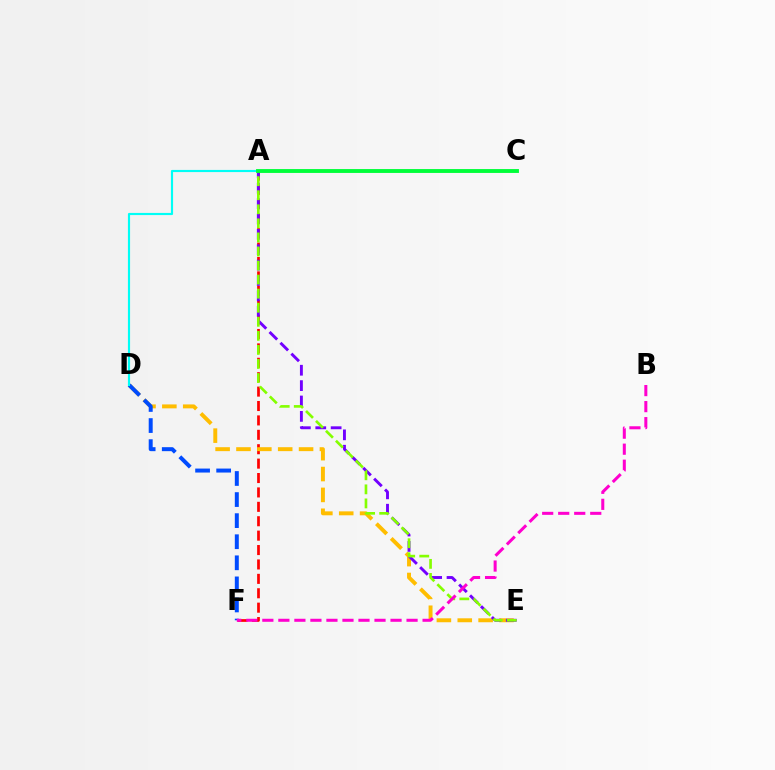{('A', 'F'): [{'color': '#ff0000', 'line_style': 'dashed', 'thickness': 1.96}], ('D', 'E'): [{'color': '#ffbd00', 'line_style': 'dashed', 'thickness': 2.83}], ('D', 'F'): [{'color': '#004bff', 'line_style': 'dashed', 'thickness': 2.86}], ('A', 'E'): [{'color': '#7200ff', 'line_style': 'dashed', 'thickness': 2.09}, {'color': '#84ff00', 'line_style': 'dashed', 'thickness': 1.91}], ('A', 'D'): [{'color': '#00fff6', 'line_style': 'solid', 'thickness': 1.55}], ('A', 'C'): [{'color': '#00ff39', 'line_style': 'solid', 'thickness': 2.79}], ('B', 'F'): [{'color': '#ff00cf', 'line_style': 'dashed', 'thickness': 2.18}]}